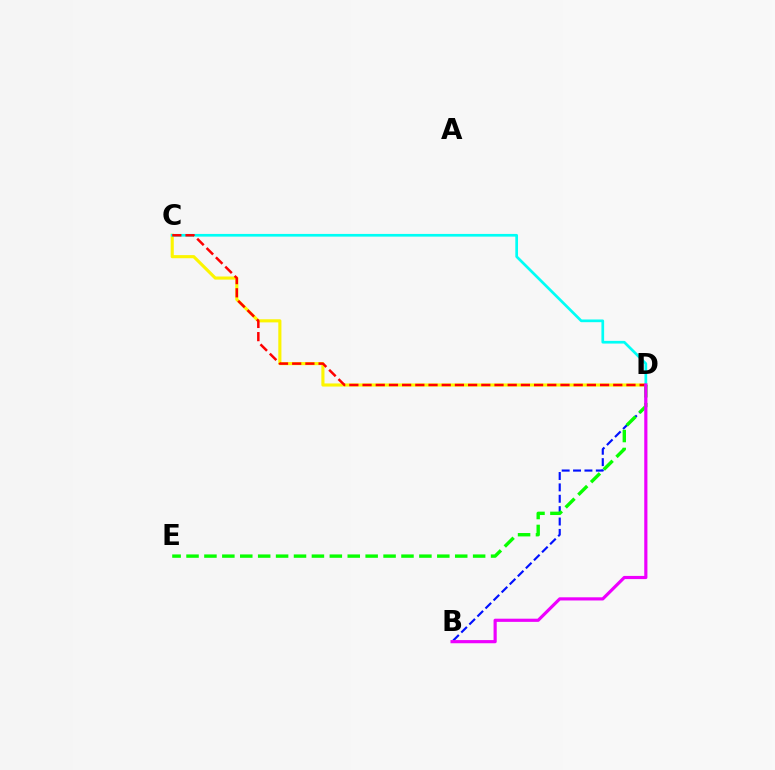{('C', 'D'): [{'color': '#fcf500', 'line_style': 'solid', 'thickness': 2.24}, {'color': '#00fff6', 'line_style': 'solid', 'thickness': 1.94}, {'color': '#ff0000', 'line_style': 'dashed', 'thickness': 1.79}], ('B', 'D'): [{'color': '#0010ff', 'line_style': 'dashed', 'thickness': 1.55}, {'color': '#ee00ff', 'line_style': 'solid', 'thickness': 2.28}], ('D', 'E'): [{'color': '#08ff00', 'line_style': 'dashed', 'thickness': 2.43}]}